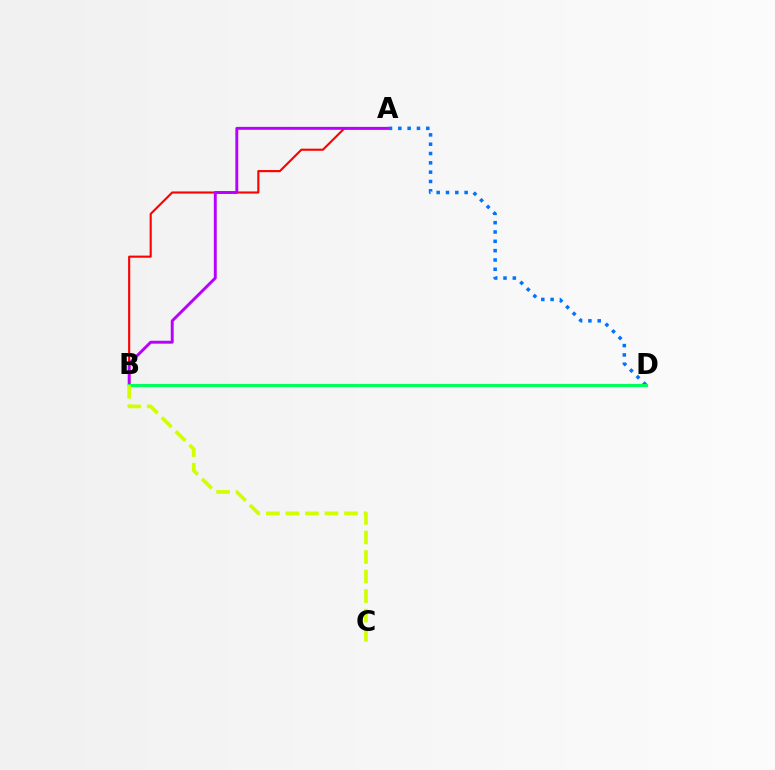{('A', 'B'): [{'color': '#ff0000', 'line_style': 'solid', 'thickness': 1.53}, {'color': '#b900ff', 'line_style': 'solid', 'thickness': 2.11}], ('A', 'D'): [{'color': '#0074ff', 'line_style': 'dotted', 'thickness': 2.53}], ('B', 'D'): [{'color': '#00ff5c', 'line_style': 'solid', 'thickness': 2.29}], ('B', 'C'): [{'color': '#d1ff00', 'line_style': 'dashed', 'thickness': 2.65}]}